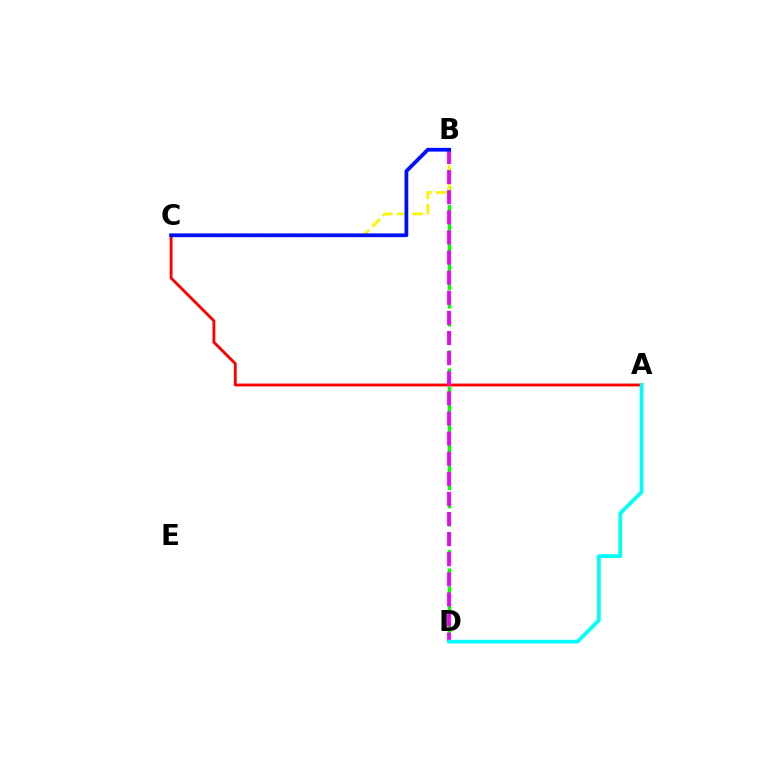{('A', 'C'): [{'color': '#ff0000', 'line_style': 'solid', 'thickness': 2.05}], ('B', 'D'): [{'color': '#08ff00', 'line_style': 'dashed', 'thickness': 2.47}, {'color': '#ee00ff', 'line_style': 'dashed', 'thickness': 2.73}], ('B', 'C'): [{'color': '#fcf500', 'line_style': 'dashed', 'thickness': 2.05}, {'color': '#0010ff', 'line_style': 'solid', 'thickness': 2.7}], ('A', 'D'): [{'color': '#00fff6', 'line_style': 'solid', 'thickness': 2.69}]}